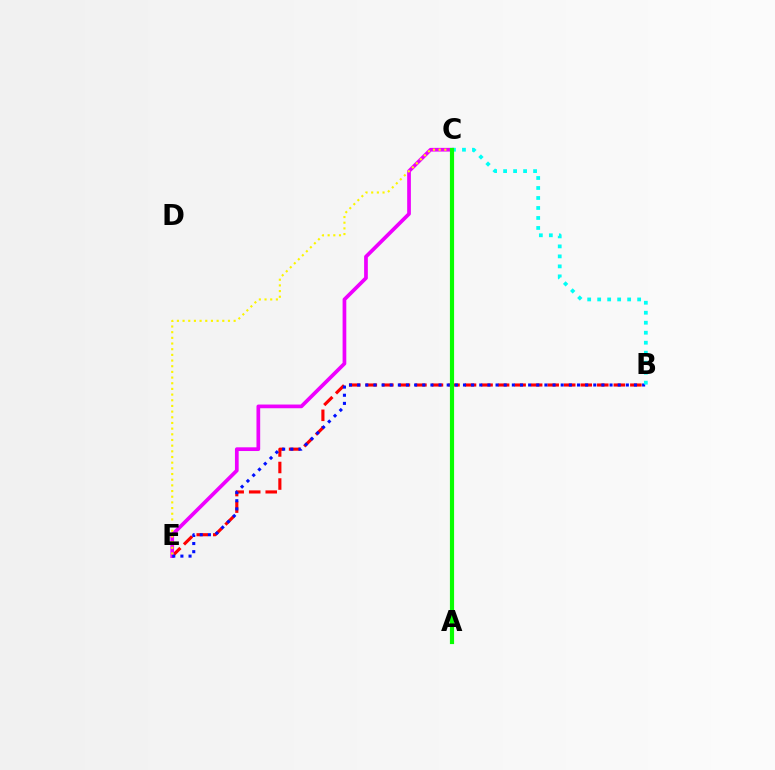{('B', 'E'): [{'color': '#ff0000', 'line_style': 'dashed', 'thickness': 2.25}, {'color': '#0010ff', 'line_style': 'dotted', 'thickness': 2.21}], ('C', 'E'): [{'color': '#ee00ff', 'line_style': 'solid', 'thickness': 2.67}, {'color': '#fcf500', 'line_style': 'dotted', 'thickness': 1.54}], ('B', 'C'): [{'color': '#00fff6', 'line_style': 'dotted', 'thickness': 2.71}], ('A', 'C'): [{'color': '#08ff00', 'line_style': 'solid', 'thickness': 3.0}]}